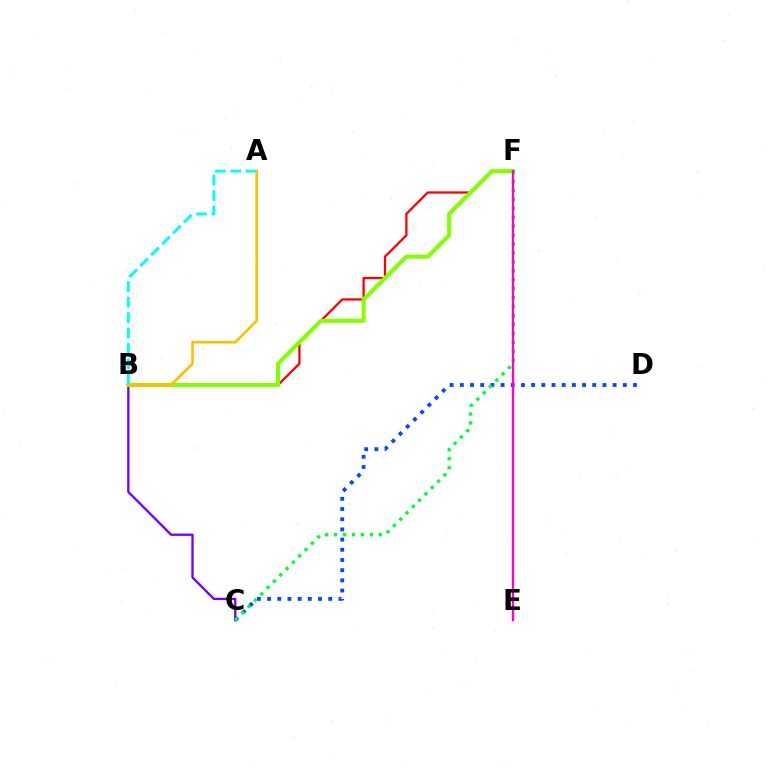{('B', 'F'): [{'color': '#ff0000', 'line_style': 'solid', 'thickness': 1.64}, {'color': '#84ff00', 'line_style': 'solid', 'thickness': 2.94}], ('B', 'C'): [{'color': '#7200ff', 'line_style': 'solid', 'thickness': 1.67}], ('A', 'B'): [{'color': '#00fff6', 'line_style': 'dashed', 'thickness': 2.1}, {'color': '#ffbd00', 'line_style': 'solid', 'thickness': 1.87}], ('C', 'D'): [{'color': '#004bff', 'line_style': 'dotted', 'thickness': 2.77}], ('C', 'F'): [{'color': '#00ff39', 'line_style': 'dotted', 'thickness': 2.43}], ('E', 'F'): [{'color': '#ff00cf', 'line_style': 'solid', 'thickness': 1.68}]}